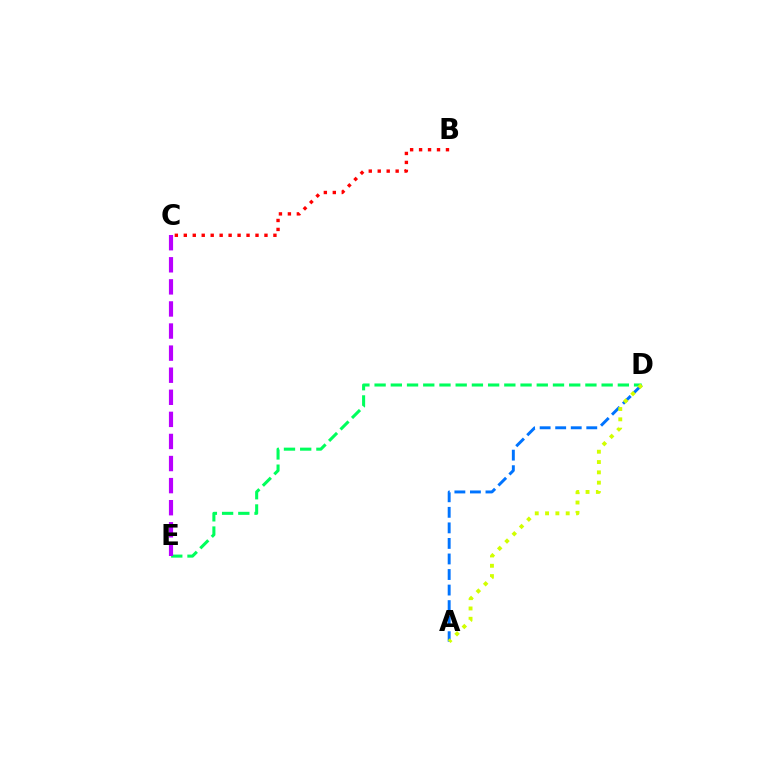{('A', 'D'): [{'color': '#0074ff', 'line_style': 'dashed', 'thickness': 2.11}, {'color': '#d1ff00', 'line_style': 'dotted', 'thickness': 2.8}], ('D', 'E'): [{'color': '#00ff5c', 'line_style': 'dashed', 'thickness': 2.2}], ('C', 'E'): [{'color': '#b900ff', 'line_style': 'dashed', 'thickness': 3.0}], ('B', 'C'): [{'color': '#ff0000', 'line_style': 'dotted', 'thickness': 2.44}]}